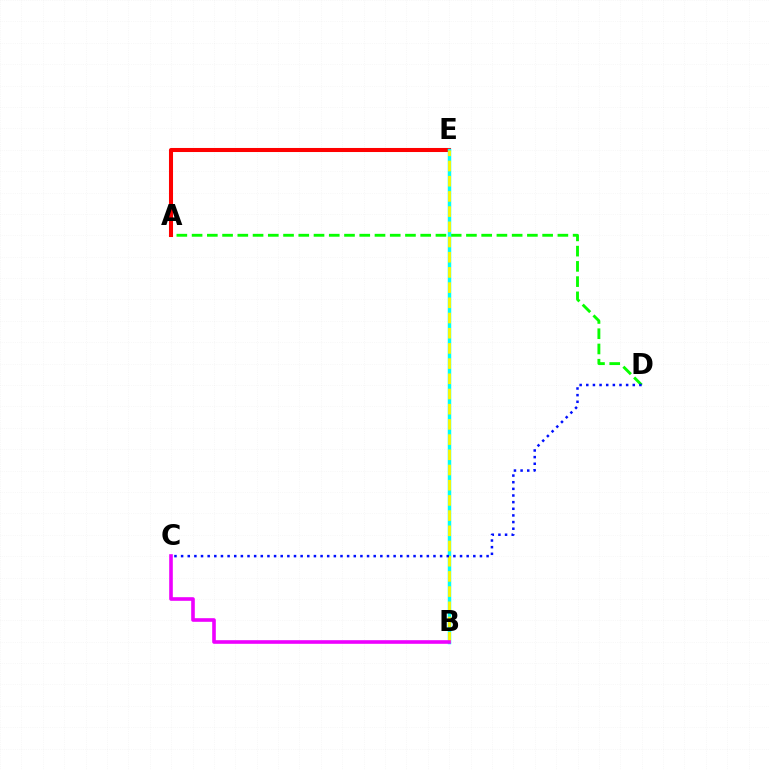{('A', 'D'): [{'color': '#08ff00', 'line_style': 'dashed', 'thickness': 2.07}], ('A', 'E'): [{'color': '#ff0000', 'line_style': 'solid', 'thickness': 2.92}], ('B', 'E'): [{'color': '#00fff6', 'line_style': 'solid', 'thickness': 2.5}, {'color': '#fcf500', 'line_style': 'dashed', 'thickness': 2.06}], ('B', 'C'): [{'color': '#ee00ff', 'line_style': 'solid', 'thickness': 2.61}], ('C', 'D'): [{'color': '#0010ff', 'line_style': 'dotted', 'thickness': 1.8}]}